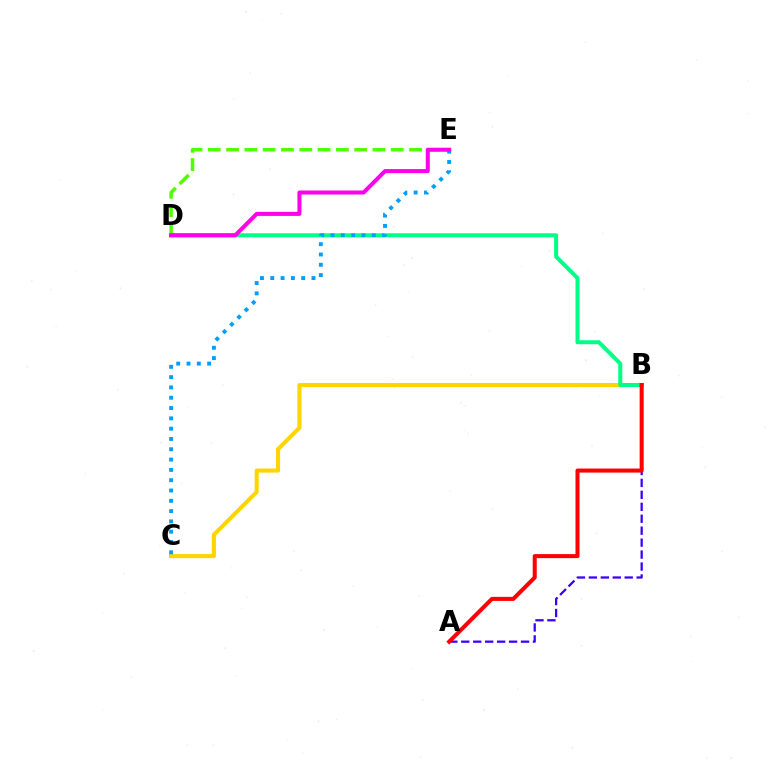{('B', 'C'): [{'color': '#ffd500', 'line_style': 'solid', 'thickness': 2.94}], ('D', 'E'): [{'color': '#4fff00', 'line_style': 'dashed', 'thickness': 2.49}, {'color': '#ff00ed', 'line_style': 'solid', 'thickness': 2.9}], ('B', 'D'): [{'color': '#00ff86', 'line_style': 'solid', 'thickness': 2.87}], ('A', 'B'): [{'color': '#3700ff', 'line_style': 'dashed', 'thickness': 1.62}, {'color': '#ff0000', 'line_style': 'solid', 'thickness': 2.91}], ('C', 'E'): [{'color': '#009eff', 'line_style': 'dotted', 'thickness': 2.8}]}